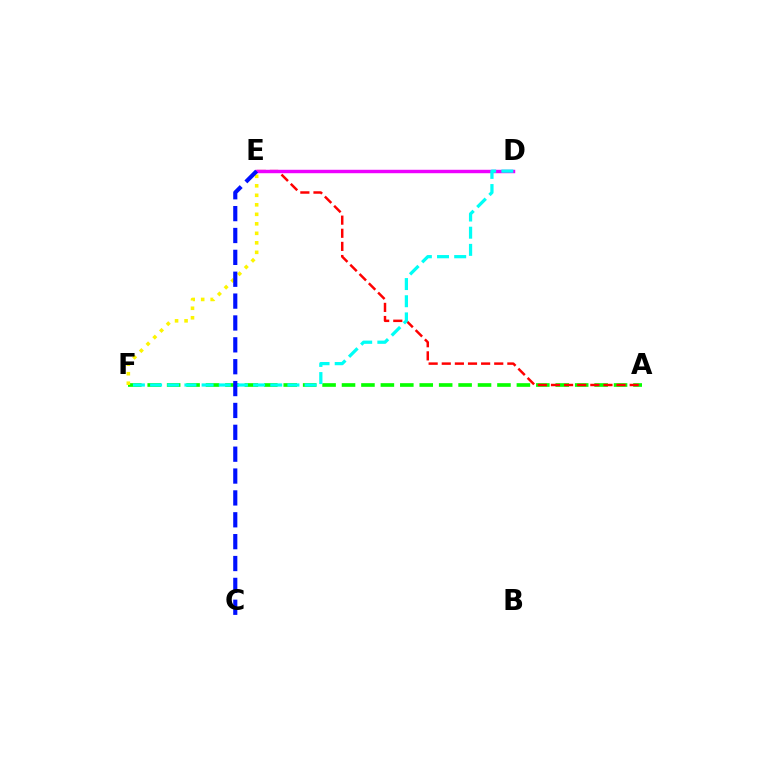{('A', 'F'): [{'color': '#08ff00', 'line_style': 'dashed', 'thickness': 2.64}], ('A', 'E'): [{'color': '#ff0000', 'line_style': 'dashed', 'thickness': 1.78}], ('D', 'E'): [{'color': '#ee00ff', 'line_style': 'solid', 'thickness': 2.48}], ('E', 'F'): [{'color': '#fcf500', 'line_style': 'dotted', 'thickness': 2.58}], ('D', 'F'): [{'color': '#00fff6', 'line_style': 'dashed', 'thickness': 2.33}], ('C', 'E'): [{'color': '#0010ff', 'line_style': 'dashed', 'thickness': 2.97}]}